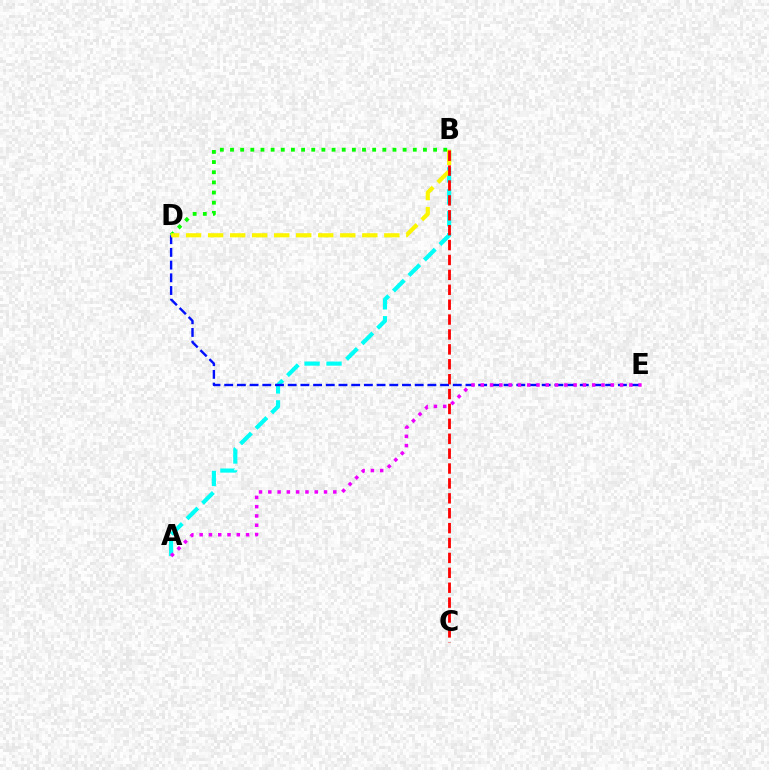{('A', 'B'): [{'color': '#00fff6', 'line_style': 'dashed', 'thickness': 2.98}], ('D', 'E'): [{'color': '#0010ff', 'line_style': 'dashed', 'thickness': 1.73}], ('A', 'E'): [{'color': '#ee00ff', 'line_style': 'dotted', 'thickness': 2.52}], ('B', 'D'): [{'color': '#08ff00', 'line_style': 'dotted', 'thickness': 2.76}, {'color': '#fcf500', 'line_style': 'dashed', 'thickness': 2.99}], ('B', 'C'): [{'color': '#ff0000', 'line_style': 'dashed', 'thickness': 2.02}]}